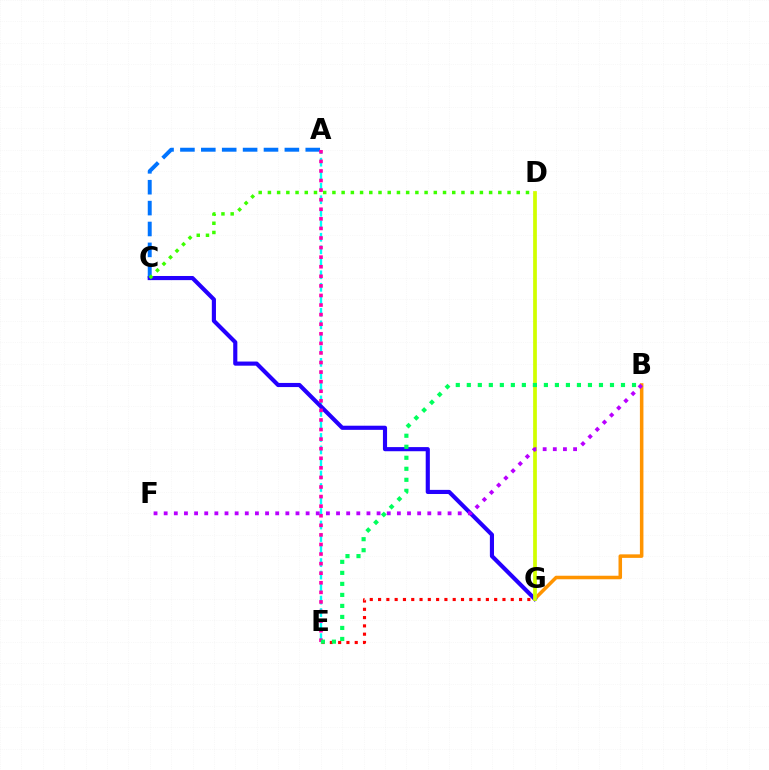{('A', 'E'): [{'color': '#00fff6', 'line_style': 'dashed', 'thickness': 1.7}, {'color': '#ff00ac', 'line_style': 'dotted', 'thickness': 2.6}], ('A', 'C'): [{'color': '#0074ff', 'line_style': 'dashed', 'thickness': 2.84}], ('B', 'G'): [{'color': '#ff9400', 'line_style': 'solid', 'thickness': 2.54}], ('C', 'G'): [{'color': '#2500ff', 'line_style': 'solid', 'thickness': 2.98}], ('E', 'G'): [{'color': '#ff0000', 'line_style': 'dotted', 'thickness': 2.25}], ('D', 'G'): [{'color': '#d1ff00', 'line_style': 'solid', 'thickness': 2.69}], ('B', 'F'): [{'color': '#b900ff', 'line_style': 'dotted', 'thickness': 2.75}], ('C', 'D'): [{'color': '#3dff00', 'line_style': 'dotted', 'thickness': 2.5}], ('B', 'E'): [{'color': '#00ff5c', 'line_style': 'dotted', 'thickness': 2.99}]}